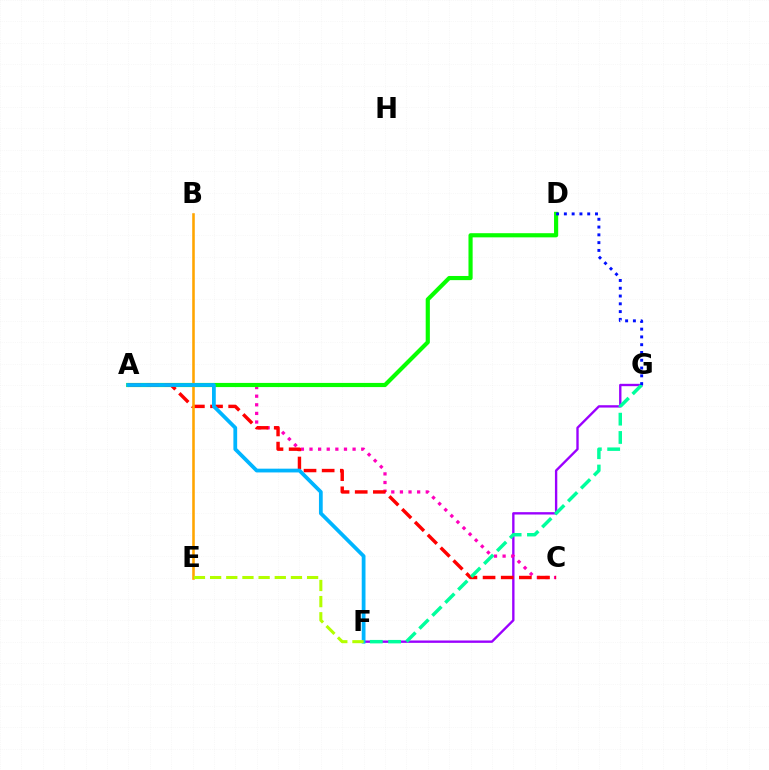{('F', 'G'): [{'color': '#9b00ff', 'line_style': 'solid', 'thickness': 1.7}, {'color': '#00ff9d', 'line_style': 'dashed', 'thickness': 2.49}], ('A', 'C'): [{'color': '#ff00bd', 'line_style': 'dotted', 'thickness': 2.34}, {'color': '#ff0000', 'line_style': 'dashed', 'thickness': 2.46}], ('A', 'D'): [{'color': '#08ff00', 'line_style': 'solid', 'thickness': 2.99}], ('B', 'E'): [{'color': '#ffa500', 'line_style': 'solid', 'thickness': 1.85}], ('A', 'F'): [{'color': '#00b5ff', 'line_style': 'solid', 'thickness': 2.71}], ('D', 'G'): [{'color': '#0010ff', 'line_style': 'dotted', 'thickness': 2.11}], ('E', 'F'): [{'color': '#b3ff00', 'line_style': 'dashed', 'thickness': 2.2}]}